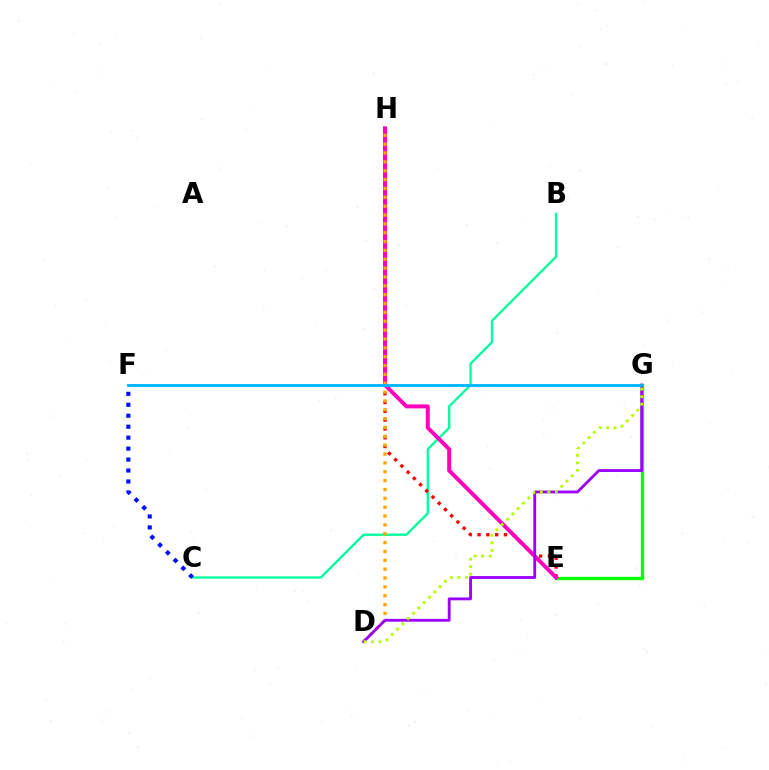{('B', 'C'): [{'color': '#00ff9d', 'line_style': 'solid', 'thickness': 1.68}], ('E', 'G'): [{'color': '#08ff00', 'line_style': 'solid', 'thickness': 2.42}], ('E', 'H'): [{'color': '#ff0000', 'line_style': 'dotted', 'thickness': 2.39}, {'color': '#ff00bd', 'line_style': 'solid', 'thickness': 2.86}], ('C', 'F'): [{'color': '#0010ff', 'line_style': 'dotted', 'thickness': 2.98}], ('D', 'H'): [{'color': '#ffa500', 'line_style': 'dotted', 'thickness': 2.41}], ('D', 'G'): [{'color': '#9b00ff', 'line_style': 'solid', 'thickness': 2.04}, {'color': '#b3ff00', 'line_style': 'dotted', 'thickness': 2.04}], ('F', 'G'): [{'color': '#00b5ff', 'line_style': 'solid', 'thickness': 2.04}]}